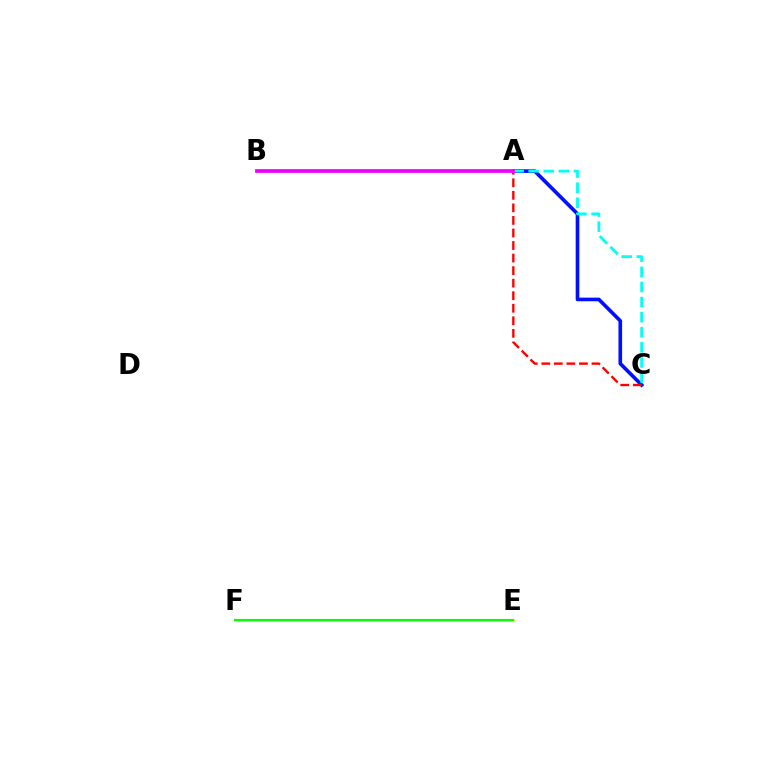{('E', 'F'): [{'color': '#fcf500', 'line_style': 'solid', 'thickness': 1.9}, {'color': '#08ff00', 'line_style': 'solid', 'thickness': 1.54}], ('A', 'C'): [{'color': '#0010ff', 'line_style': 'solid', 'thickness': 2.62}, {'color': '#ff0000', 'line_style': 'dashed', 'thickness': 1.7}, {'color': '#00fff6', 'line_style': 'dashed', 'thickness': 2.05}], ('A', 'B'): [{'color': '#ee00ff', 'line_style': 'solid', 'thickness': 2.69}]}